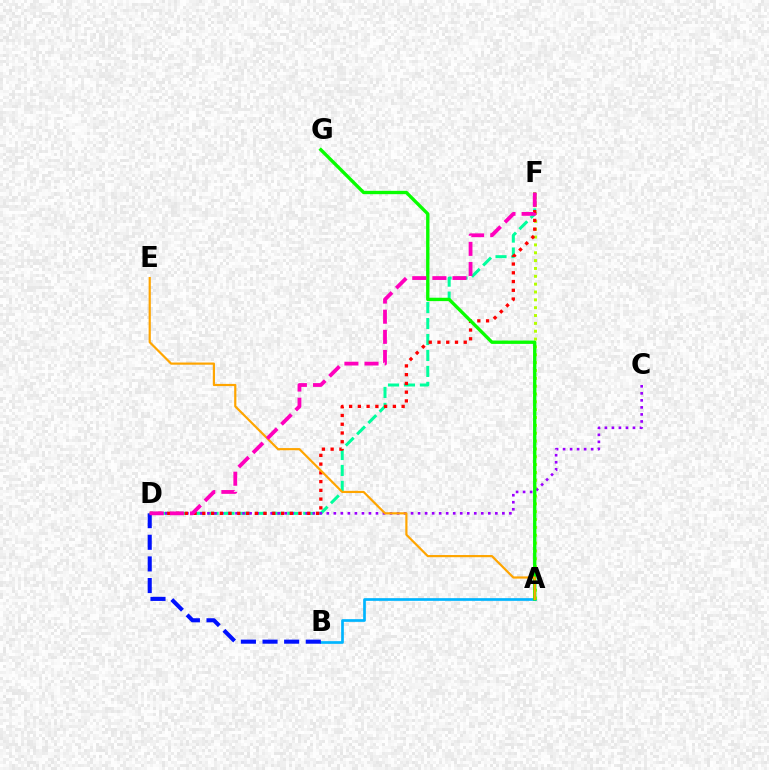{('A', 'B'): [{'color': '#00b5ff', 'line_style': 'solid', 'thickness': 1.94}], ('B', 'D'): [{'color': '#0010ff', 'line_style': 'dashed', 'thickness': 2.94}], ('A', 'F'): [{'color': '#b3ff00', 'line_style': 'dotted', 'thickness': 2.13}], ('D', 'F'): [{'color': '#00ff9d', 'line_style': 'dashed', 'thickness': 2.17}, {'color': '#ff0000', 'line_style': 'dotted', 'thickness': 2.38}, {'color': '#ff00bd', 'line_style': 'dashed', 'thickness': 2.73}], ('C', 'D'): [{'color': '#9b00ff', 'line_style': 'dotted', 'thickness': 1.91}], ('A', 'G'): [{'color': '#08ff00', 'line_style': 'solid', 'thickness': 2.41}], ('A', 'E'): [{'color': '#ffa500', 'line_style': 'solid', 'thickness': 1.58}]}